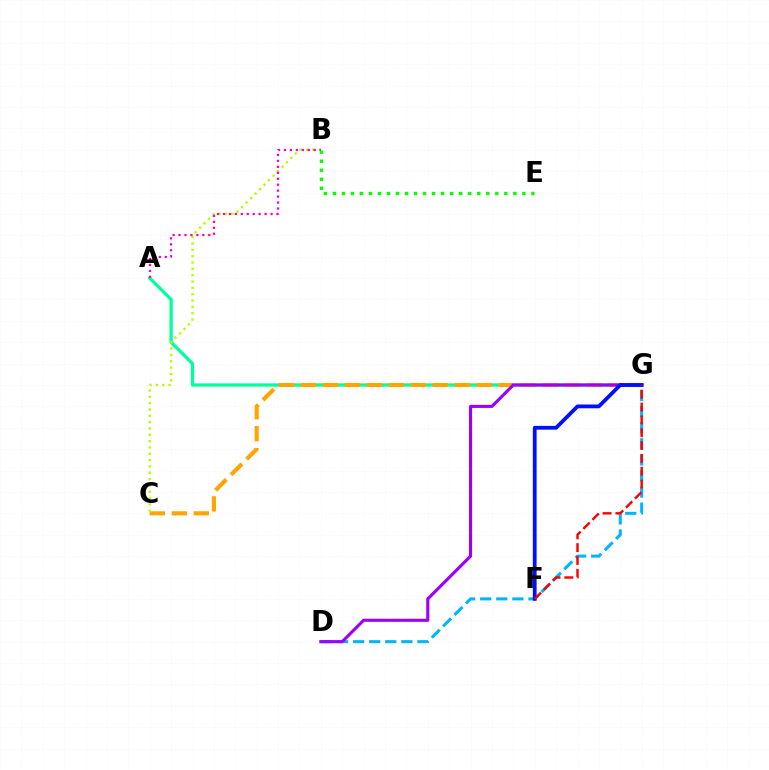{('A', 'G'): [{'color': '#00ff9d', 'line_style': 'solid', 'thickness': 2.35}], ('C', 'G'): [{'color': '#ffa500', 'line_style': 'dashed', 'thickness': 2.99}], ('D', 'G'): [{'color': '#00b5ff', 'line_style': 'dashed', 'thickness': 2.19}, {'color': '#9b00ff', 'line_style': 'solid', 'thickness': 2.23}], ('B', 'C'): [{'color': '#b3ff00', 'line_style': 'dotted', 'thickness': 1.72}], ('A', 'B'): [{'color': '#ff00bd', 'line_style': 'dotted', 'thickness': 1.62}], ('B', 'E'): [{'color': '#08ff00', 'line_style': 'dotted', 'thickness': 2.45}], ('F', 'G'): [{'color': '#0010ff', 'line_style': 'solid', 'thickness': 2.72}, {'color': '#ff0000', 'line_style': 'dashed', 'thickness': 1.74}]}